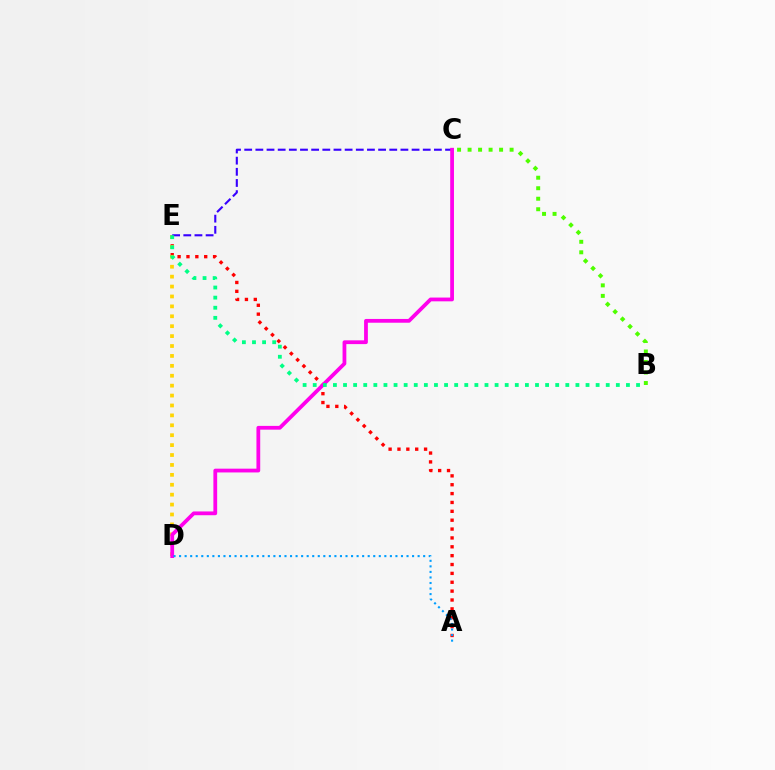{('A', 'E'): [{'color': '#ff0000', 'line_style': 'dotted', 'thickness': 2.41}], ('D', 'E'): [{'color': '#ffd500', 'line_style': 'dotted', 'thickness': 2.69}], ('C', 'E'): [{'color': '#3700ff', 'line_style': 'dashed', 'thickness': 1.52}], ('B', 'C'): [{'color': '#4fff00', 'line_style': 'dotted', 'thickness': 2.85}], ('C', 'D'): [{'color': '#ff00ed', 'line_style': 'solid', 'thickness': 2.72}], ('A', 'D'): [{'color': '#009eff', 'line_style': 'dotted', 'thickness': 1.51}], ('B', 'E'): [{'color': '#00ff86', 'line_style': 'dotted', 'thickness': 2.75}]}